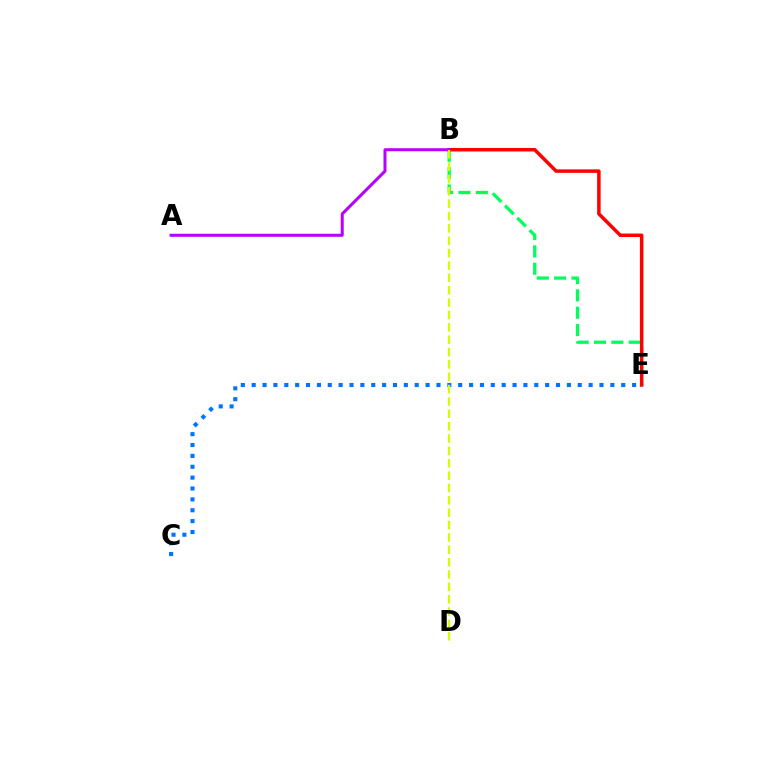{('B', 'E'): [{'color': '#00ff5c', 'line_style': 'dashed', 'thickness': 2.36}, {'color': '#ff0000', 'line_style': 'solid', 'thickness': 2.52}], ('A', 'B'): [{'color': '#b900ff', 'line_style': 'solid', 'thickness': 2.18}], ('C', 'E'): [{'color': '#0074ff', 'line_style': 'dotted', 'thickness': 2.95}], ('B', 'D'): [{'color': '#d1ff00', 'line_style': 'dashed', 'thickness': 1.68}]}